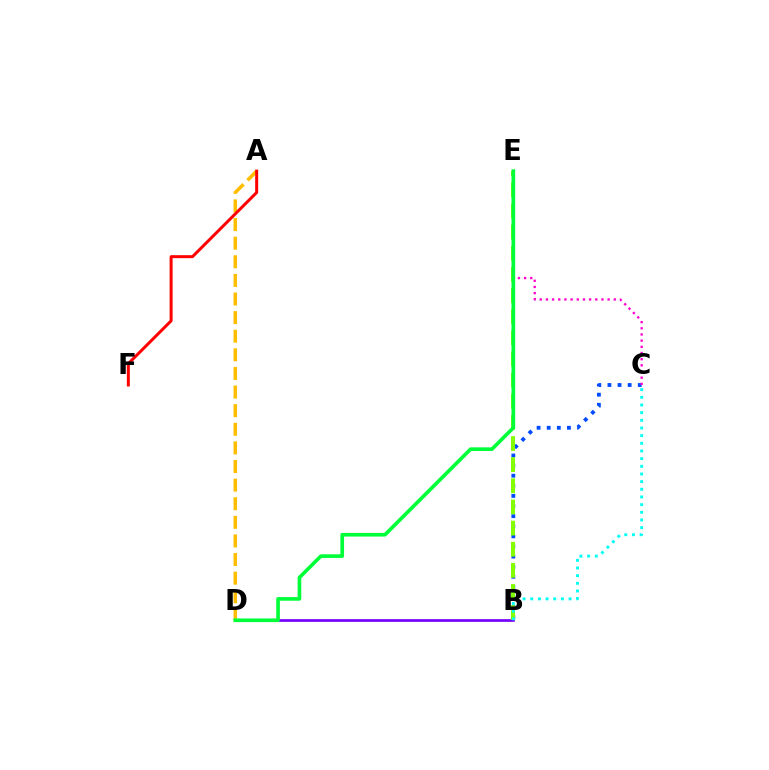{('B', 'D'): [{'color': '#7200ff', 'line_style': 'solid', 'thickness': 1.93}], ('B', 'C'): [{'color': '#004bff', 'line_style': 'dotted', 'thickness': 2.75}, {'color': '#00fff6', 'line_style': 'dotted', 'thickness': 2.08}], ('B', 'E'): [{'color': '#84ff00', 'line_style': 'dashed', 'thickness': 2.87}], ('C', 'E'): [{'color': '#ff00cf', 'line_style': 'dotted', 'thickness': 1.68}], ('A', 'D'): [{'color': '#ffbd00', 'line_style': 'dashed', 'thickness': 2.53}], ('D', 'E'): [{'color': '#00ff39', 'line_style': 'solid', 'thickness': 2.63}], ('A', 'F'): [{'color': '#ff0000', 'line_style': 'solid', 'thickness': 2.15}]}